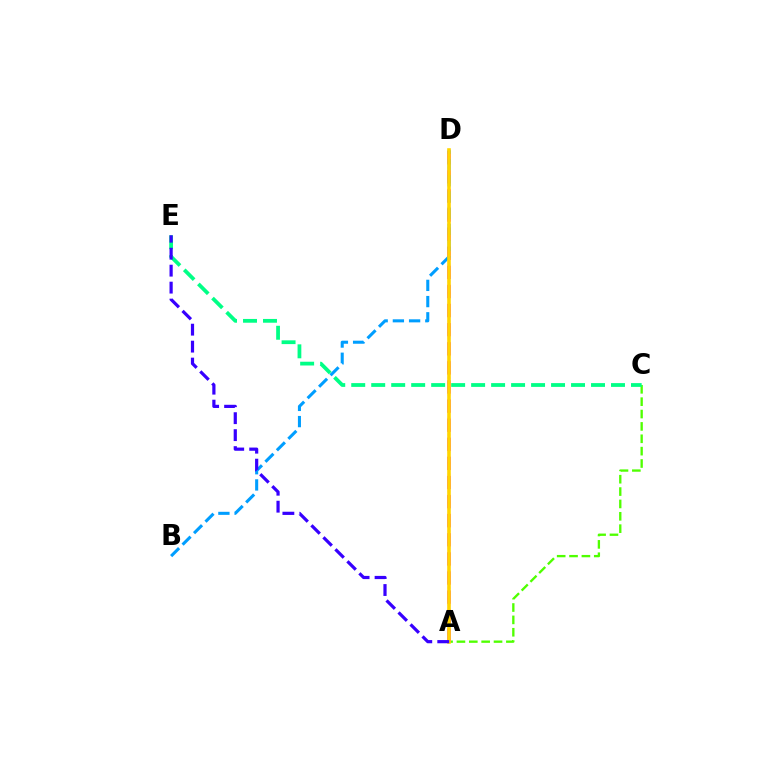{('A', 'C'): [{'color': '#4fff00', 'line_style': 'dashed', 'thickness': 1.68}], ('A', 'D'): [{'color': '#ff00ed', 'line_style': 'dashed', 'thickness': 2.6}, {'color': '#ff0000', 'line_style': 'dotted', 'thickness': 1.54}, {'color': '#ffd500', 'line_style': 'solid', 'thickness': 2.6}], ('B', 'D'): [{'color': '#009eff', 'line_style': 'dashed', 'thickness': 2.2}], ('C', 'E'): [{'color': '#00ff86', 'line_style': 'dashed', 'thickness': 2.71}], ('A', 'E'): [{'color': '#3700ff', 'line_style': 'dashed', 'thickness': 2.3}]}